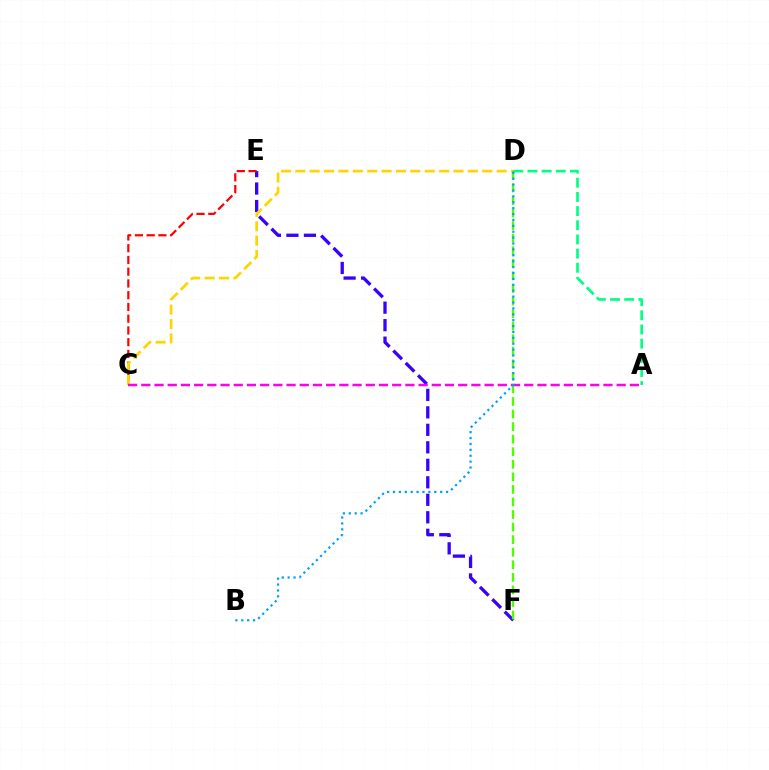{('E', 'F'): [{'color': '#3700ff', 'line_style': 'dashed', 'thickness': 2.38}], ('C', 'E'): [{'color': '#ff0000', 'line_style': 'dashed', 'thickness': 1.6}], ('C', 'D'): [{'color': '#ffd500', 'line_style': 'dashed', 'thickness': 1.95}], ('A', 'D'): [{'color': '#00ff86', 'line_style': 'dashed', 'thickness': 1.92}], ('D', 'F'): [{'color': '#4fff00', 'line_style': 'dashed', 'thickness': 1.71}], ('A', 'C'): [{'color': '#ff00ed', 'line_style': 'dashed', 'thickness': 1.79}], ('B', 'D'): [{'color': '#009eff', 'line_style': 'dotted', 'thickness': 1.6}]}